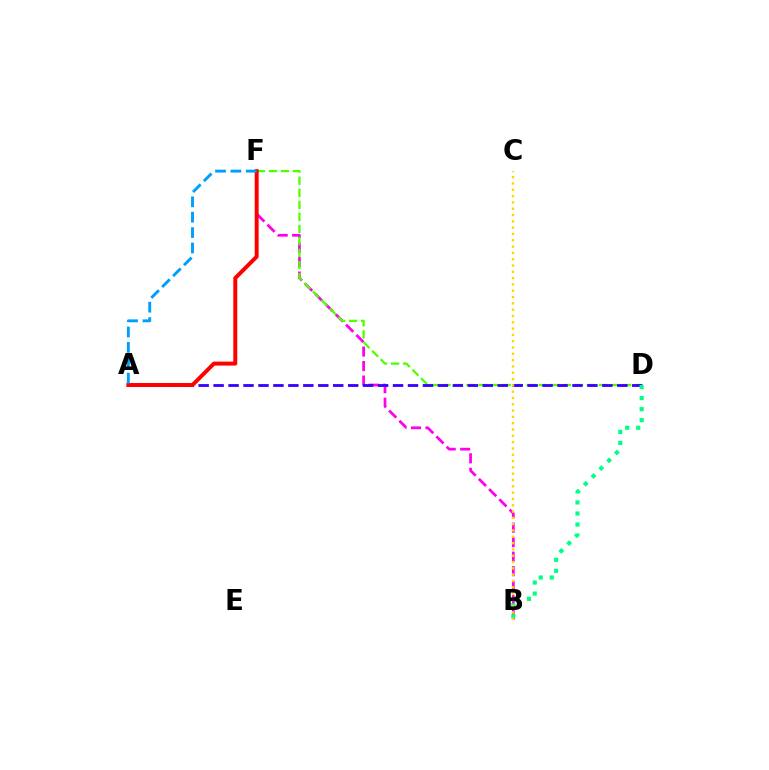{('B', 'F'): [{'color': '#ff00ed', 'line_style': 'dashed', 'thickness': 1.97}], ('D', 'F'): [{'color': '#4fff00', 'line_style': 'dashed', 'thickness': 1.64}], ('A', 'D'): [{'color': '#3700ff', 'line_style': 'dashed', 'thickness': 2.03}], ('A', 'F'): [{'color': '#ff0000', 'line_style': 'solid', 'thickness': 2.85}, {'color': '#009eff', 'line_style': 'dashed', 'thickness': 2.09}], ('B', 'D'): [{'color': '#00ff86', 'line_style': 'dotted', 'thickness': 3.0}], ('B', 'C'): [{'color': '#ffd500', 'line_style': 'dotted', 'thickness': 1.71}]}